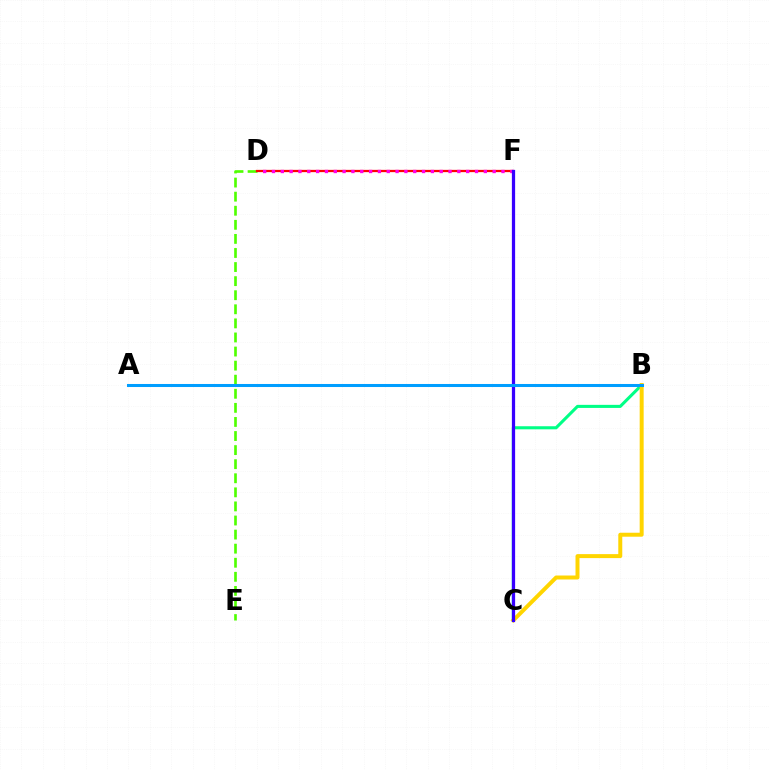{('B', 'C'): [{'color': '#00ff86', 'line_style': 'solid', 'thickness': 2.21}, {'color': '#ffd500', 'line_style': 'solid', 'thickness': 2.86}], ('D', 'E'): [{'color': '#4fff00', 'line_style': 'dashed', 'thickness': 1.91}], ('D', 'F'): [{'color': '#ff0000', 'line_style': 'solid', 'thickness': 1.63}, {'color': '#ff00ed', 'line_style': 'dotted', 'thickness': 2.4}], ('C', 'F'): [{'color': '#3700ff', 'line_style': 'solid', 'thickness': 2.33}], ('A', 'B'): [{'color': '#009eff', 'line_style': 'solid', 'thickness': 2.19}]}